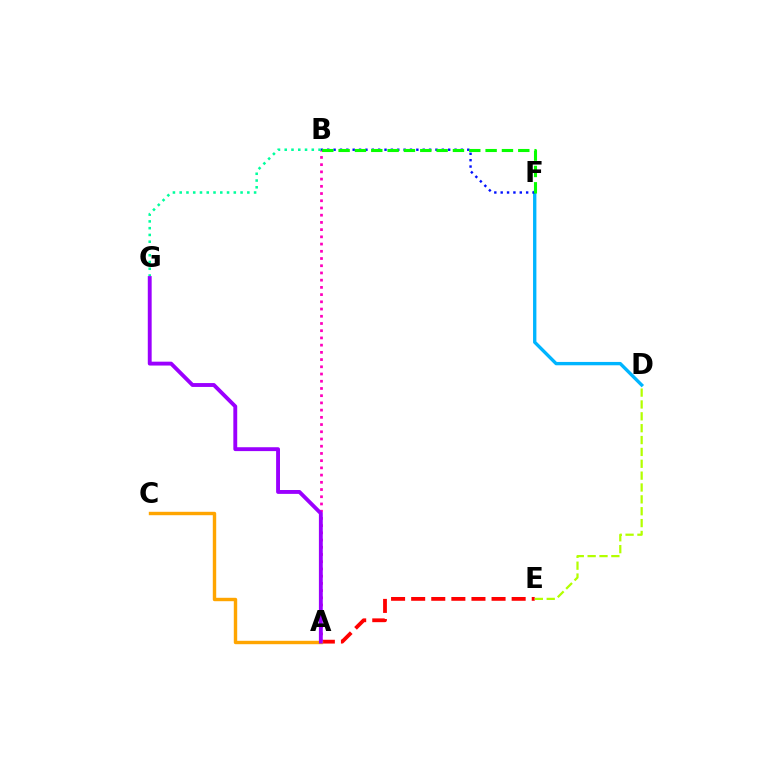{('D', 'F'): [{'color': '#00b5ff', 'line_style': 'solid', 'thickness': 2.41}], ('B', 'F'): [{'color': '#0010ff', 'line_style': 'dotted', 'thickness': 1.73}, {'color': '#08ff00', 'line_style': 'dashed', 'thickness': 2.22}], ('A', 'E'): [{'color': '#ff0000', 'line_style': 'dashed', 'thickness': 2.73}], ('A', 'B'): [{'color': '#ff00bd', 'line_style': 'dotted', 'thickness': 1.96}], ('B', 'G'): [{'color': '#00ff9d', 'line_style': 'dotted', 'thickness': 1.84}], ('D', 'E'): [{'color': '#b3ff00', 'line_style': 'dashed', 'thickness': 1.61}], ('A', 'C'): [{'color': '#ffa500', 'line_style': 'solid', 'thickness': 2.45}], ('A', 'G'): [{'color': '#9b00ff', 'line_style': 'solid', 'thickness': 2.79}]}